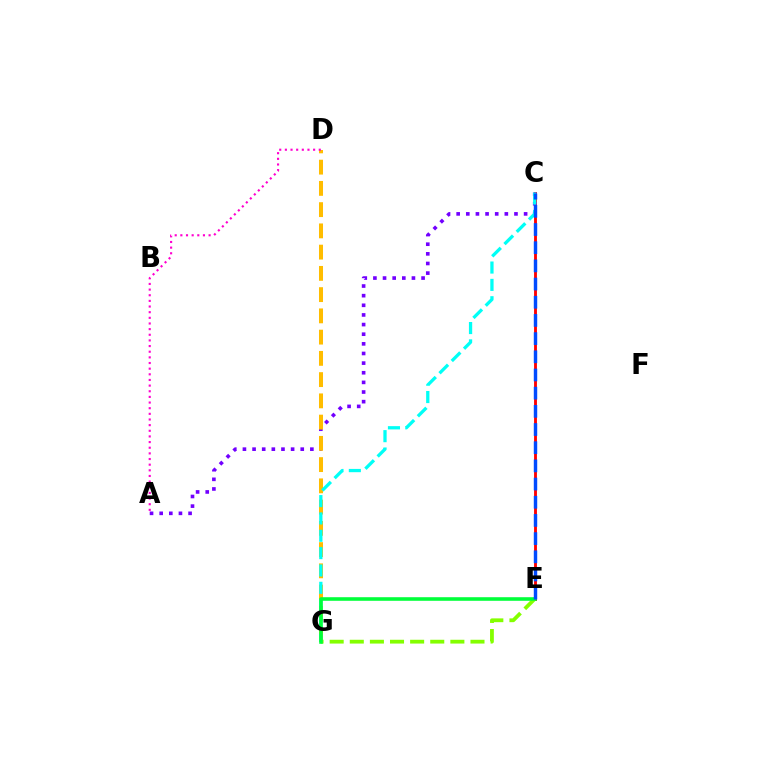{('C', 'E'): [{'color': '#ff0000', 'line_style': 'solid', 'thickness': 2.06}, {'color': '#004bff', 'line_style': 'dashed', 'thickness': 2.47}], ('A', 'C'): [{'color': '#7200ff', 'line_style': 'dotted', 'thickness': 2.62}], ('D', 'G'): [{'color': '#ffbd00', 'line_style': 'dashed', 'thickness': 2.89}], ('A', 'D'): [{'color': '#ff00cf', 'line_style': 'dotted', 'thickness': 1.53}], ('C', 'G'): [{'color': '#00fff6', 'line_style': 'dashed', 'thickness': 2.36}], ('E', 'G'): [{'color': '#84ff00', 'line_style': 'dashed', 'thickness': 2.73}, {'color': '#00ff39', 'line_style': 'solid', 'thickness': 2.58}]}